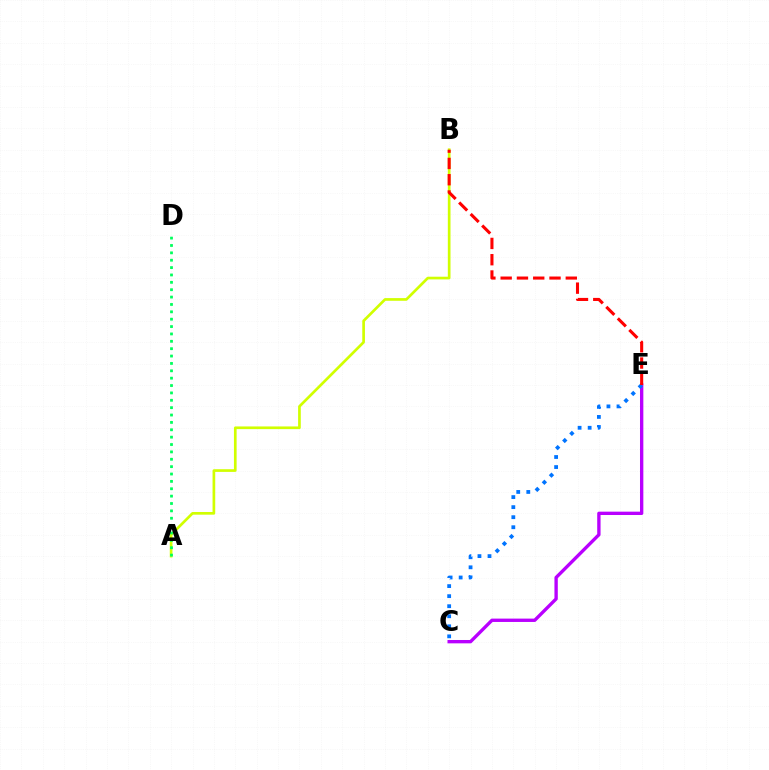{('C', 'E'): [{'color': '#b900ff', 'line_style': 'solid', 'thickness': 2.41}, {'color': '#0074ff', 'line_style': 'dotted', 'thickness': 2.73}], ('A', 'B'): [{'color': '#d1ff00', 'line_style': 'solid', 'thickness': 1.93}], ('B', 'E'): [{'color': '#ff0000', 'line_style': 'dashed', 'thickness': 2.21}], ('A', 'D'): [{'color': '#00ff5c', 'line_style': 'dotted', 'thickness': 2.0}]}